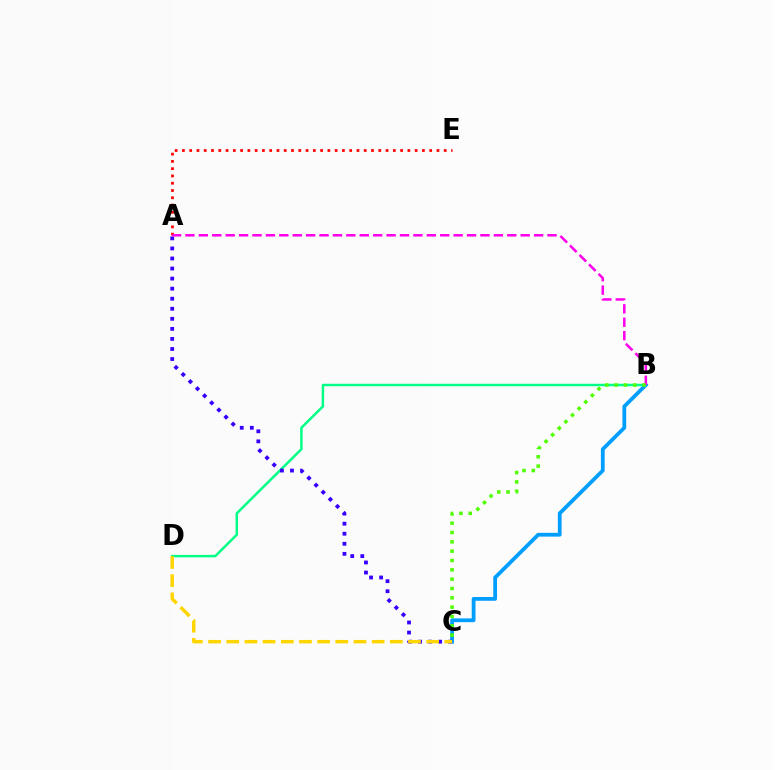{('B', 'D'): [{'color': '#00ff86', 'line_style': 'solid', 'thickness': 1.78}], ('B', 'C'): [{'color': '#009eff', 'line_style': 'solid', 'thickness': 2.72}, {'color': '#4fff00', 'line_style': 'dotted', 'thickness': 2.53}], ('A', 'E'): [{'color': '#ff0000', 'line_style': 'dotted', 'thickness': 1.98}], ('A', 'C'): [{'color': '#3700ff', 'line_style': 'dotted', 'thickness': 2.73}], ('C', 'D'): [{'color': '#ffd500', 'line_style': 'dashed', 'thickness': 2.47}], ('A', 'B'): [{'color': '#ff00ed', 'line_style': 'dashed', 'thickness': 1.82}]}